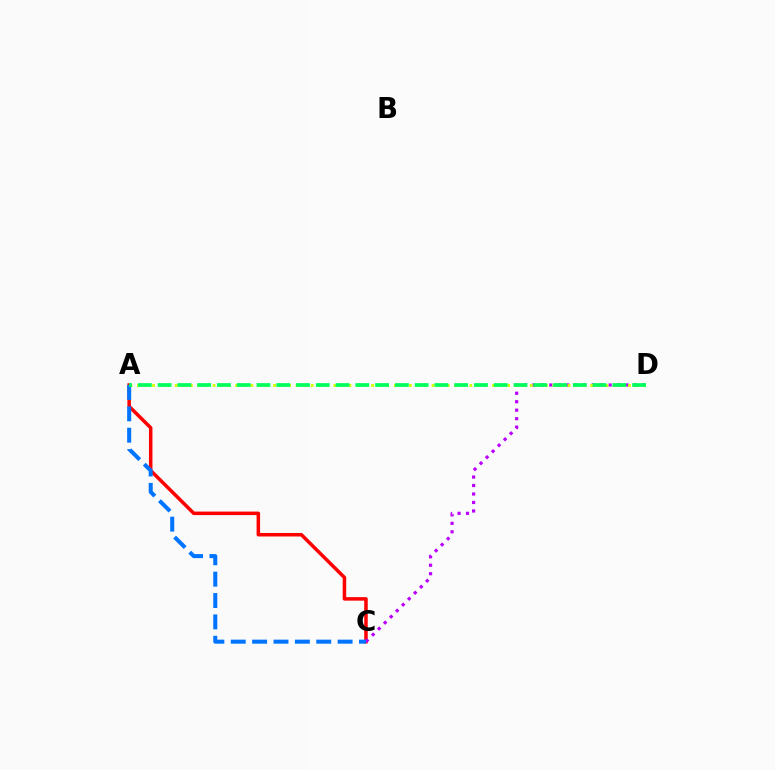{('A', 'C'): [{'color': '#ff0000', 'line_style': 'solid', 'thickness': 2.53}, {'color': '#0074ff', 'line_style': 'dashed', 'thickness': 2.9}], ('C', 'D'): [{'color': '#b900ff', 'line_style': 'dotted', 'thickness': 2.3}], ('A', 'D'): [{'color': '#d1ff00', 'line_style': 'dotted', 'thickness': 2.05}, {'color': '#00ff5c', 'line_style': 'dashed', 'thickness': 2.69}]}